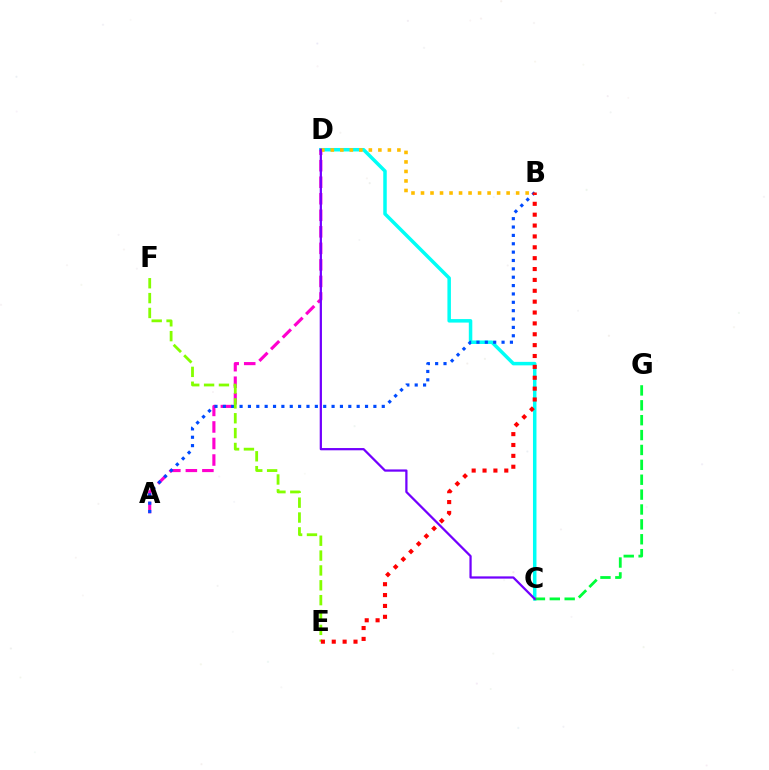{('C', 'D'): [{'color': '#00fff6', 'line_style': 'solid', 'thickness': 2.52}, {'color': '#7200ff', 'line_style': 'solid', 'thickness': 1.62}], ('A', 'D'): [{'color': '#ff00cf', 'line_style': 'dashed', 'thickness': 2.25}], ('A', 'B'): [{'color': '#004bff', 'line_style': 'dotted', 'thickness': 2.27}], ('E', 'F'): [{'color': '#84ff00', 'line_style': 'dashed', 'thickness': 2.02}], ('B', 'E'): [{'color': '#ff0000', 'line_style': 'dotted', 'thickness': 2.95}], ('B', 'D'): [{'color': '#ffbd00', 'line_style': 'dotted', 'thickness': 2.58}], ('C', 'G'): [{'color': '#00ff39', 'line_style': 'dashed', 'thickness': 2.02}]}